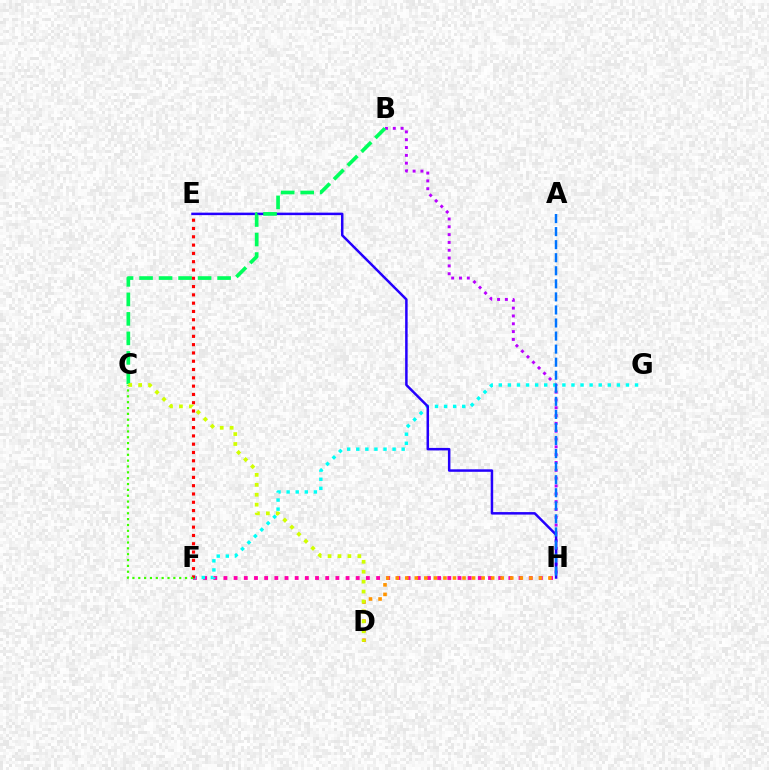{('B', 'H'): [{'color': '#b900ff', 'line_style': 'dotted', 'thickness': 2.13}], ('F', 'H'): [{'color': '#ff00ac', 'line_style': 'dotted', 'thickness': 2.76}], ('F', 'G'): [{'color': '#00fff6', 'line_style': 'dotted', 'thickness': 2.47}], ('E', 'H'): [{'color': '#2500ff', 'line_style': 'solid', 'thickness': 1.8}], ('B', 'C'): [{'color': '#00ff5c', 'line_style': 'dashed', 'thickness': 2.65}], ('D', 'H'): [{'color': '#ff9400', 'line_style': 'dotted', 'thickness': 2.59}], ('E', 'F'): [{'color': '#ff0000', 'line_style': 'dotted', 'thickness': 2.25}], ('C', 'D'): [{'color': '#d1ff00', 'line_style': 'dotted', 'thickness': 2.7}], ('C', 'F'): [{'color': '#3dff00', 'line_style': 'dotted', 'thickness': 1.59}], ('A', 'H'): [{'color': '#0074ff', 'line_style': 'dashed', 'thickness': 1.77}]}